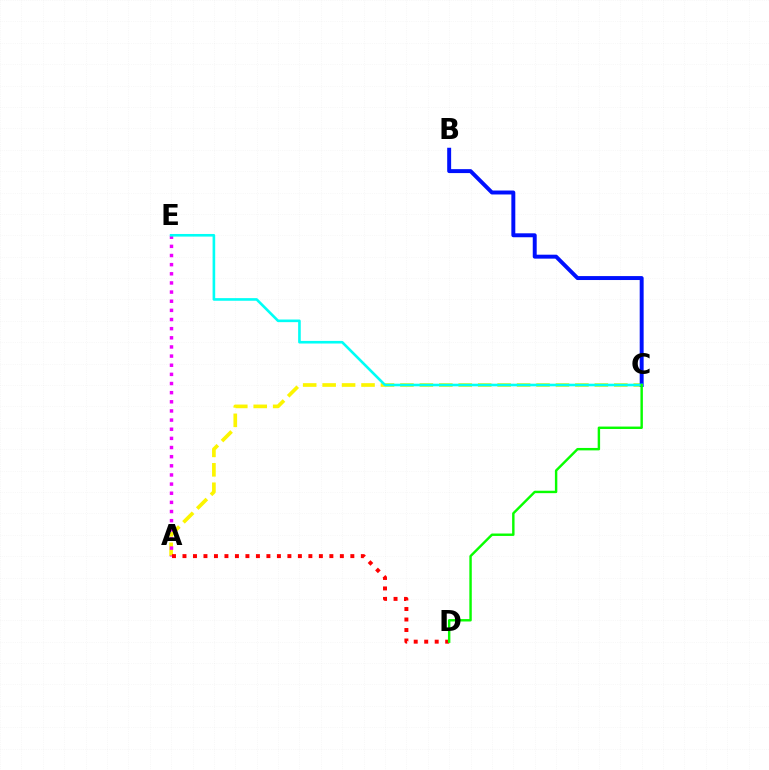{('A', 'C'): [{'color': '#fcf500', 'line_style': 'dashed', 'thickness': 2.64}], ('A', 'E'): [{'color': '#ee00ff', 'line_style': 'dotted', 'thickness': 2.48}], ('A', 'D'): [{'color': '#ff0000', 'line_style': 'dotted', 'thickness': 2.85}], ('B', 'C'): [{'color': '#0010ff', 'line_style': 'solid', 'thickness': 2.84}], ('C', 'E'): [{'color': '#00fff6', 'line_style': 'solid', 'thickness': 1.89}], ('C', 'D'): [{'color': '#08ff00', 'line_style': 'solid', 'thickness': 1.75}]}